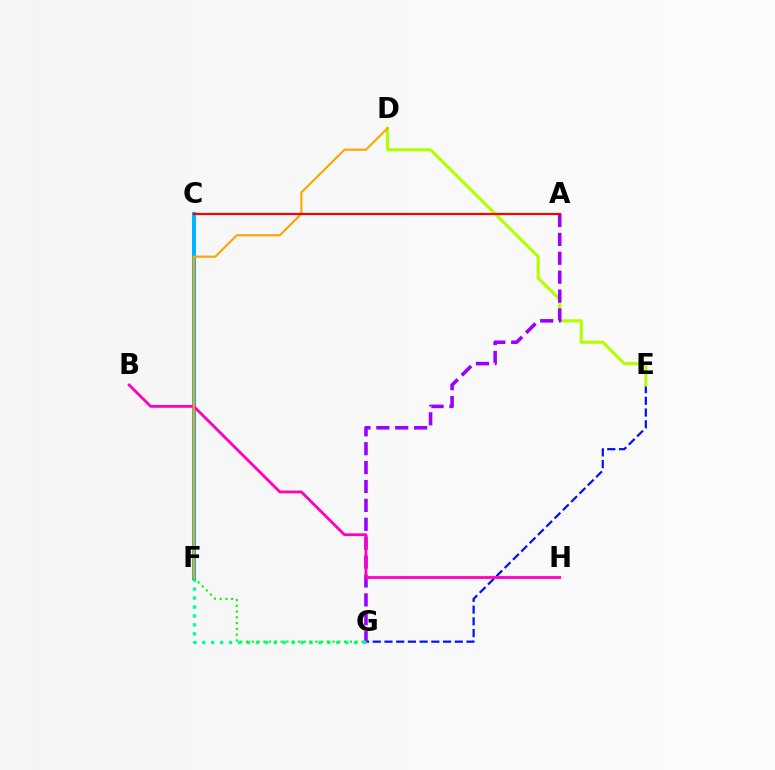{('E', 'G'): [{'color': '#0010ff', 'line_style': 'dashed', 'thickness': 1.59}], ('D', 'E'): [{'color': '#b3ff00', 'line_style': 'solid', 'thickness': 2.24}], ('A', 'G'): [{'color': '#9b00ff', 'line_style': 'dashed', 'thickness': 2.57}], ('F', 'G'): [{'color': '#00ff9d', 'line_style': 'dotted', 'thickness': 2.43}, {'color': '#08ff00', 'line_style': 'dotted', 'thickness': 1.57}], ('C', 'F'): [{'color': '#00b5ff', 'line_style': 'solid', 'thickness': 2.92}], ('B', 'H'): [{'color': '#ff00bd', 'line_style': 'solid', 'thickness': 2.01}], ('D', 'F'): [{'color': '#ffa500', 'line_style': 'solid', 'thickness': 1.53}], ('A', 'C'): [{'color': '#ff0000', 'line_style': 'solid', 'thickness': 1.56}]}